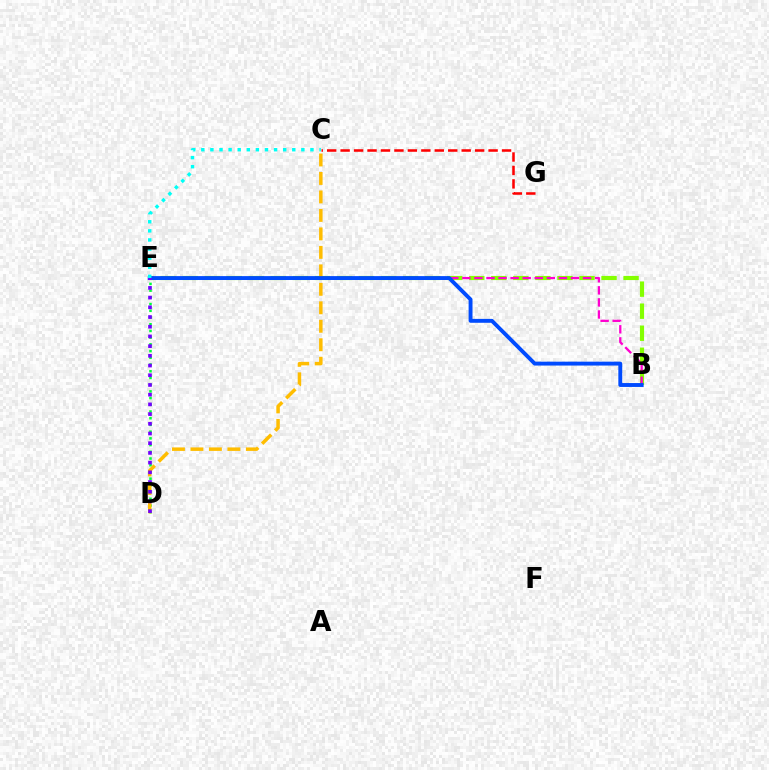{('C', 'G'): [{'color': '#ff0000', 'line_style': 'dashed', 'thickness': 1.83}], ('D', 'E'): [{'color': '#00ff39', 'line_style': 'dotted', 'thickness': 1.82}, {'color': '#7200ff', 'line_style': 'dotted', 'thickness': 2.64}], ('B', 'E'): [{'color': '#84ff00', 'line_style': 'dashed', 'thickness': 2.99}, {'color': '#ff00cf', 'line_style': 'dashed', 'thickness': 1.64}, {'color': '#004bff', 'line_style': 'solid', 'thickness': 2.8}], ('C', 'D'): [{'color': '#ffbd00', 'line_style': 'dashed', 'thickness': 2.51}], ('C', 'E'): [{'color': '#00fff6', 'line_style': 'dotted', 'thickness': 2.47}]}